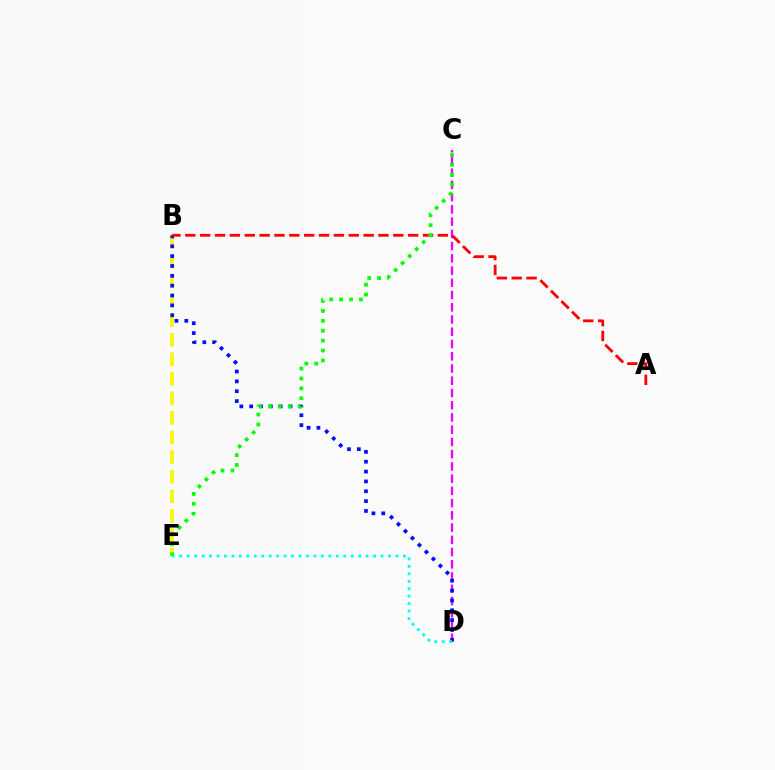{('B', 'E'): [{'color': '#fcf500', 'line_style': 'dashed', 'thickness': 2.66}], ('C', 'D'): [{'color': '#ee00ff', 'line_style': 'dashed', 'thickness': 1.66}], ('B', 'D'): [{'color': '#0010ff', 'line_style': 'dotted', 'thickness': 2.68}], ('A', 'B'): [{'color': '#ff0000', 'line_style': 'dashed', 'thickness': 2.02}], ('C', 'E'): [{'color': '#08ff00', 'line_style': 'dotted', 'thickness': 2.69}], ('D', 'E'): [{'color': '#00fff6', 'line_style': 'dotted', 'thickness': 2.03}]}